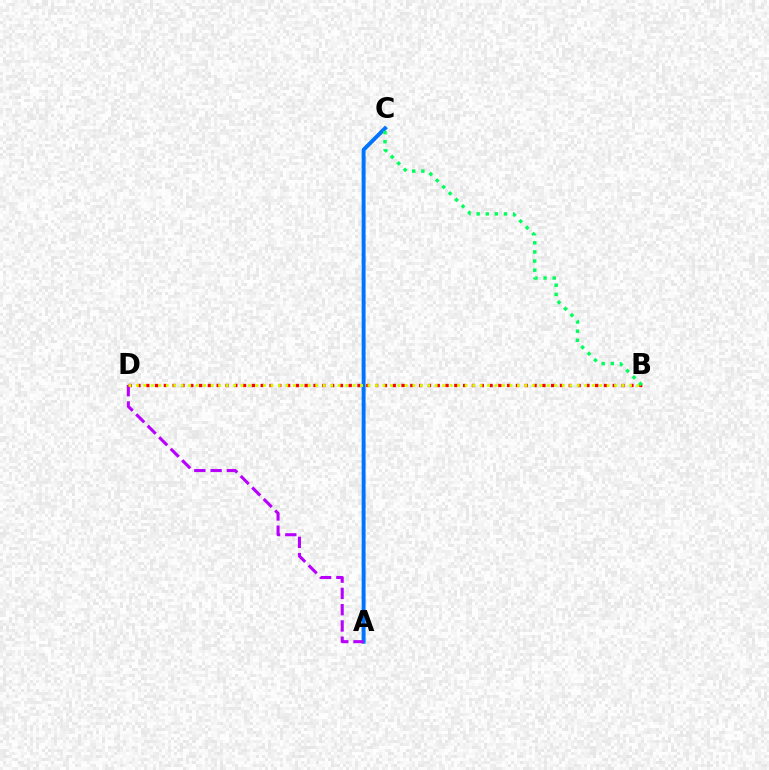{('A', 'C'): [{'color': '#0074ff', 'line_style': 'solid', 'thickness': 2.83}], ('A', 'D'): [{'color': '#b900ff', 'line_style': 'dashed', 'thickness': 2.21}], ('B', 'D'): [{'color': '#ff0000', 'line_style': 'dotted', 'thickness': 2.39}, {'color': '#d1ff00', 'line_style': 'dotted', 'thickness': 2.03}], ('B', 'C'): [{'color': '#00ff5c', 'line_style': 'dotted', 'thickness': 2.48}]}